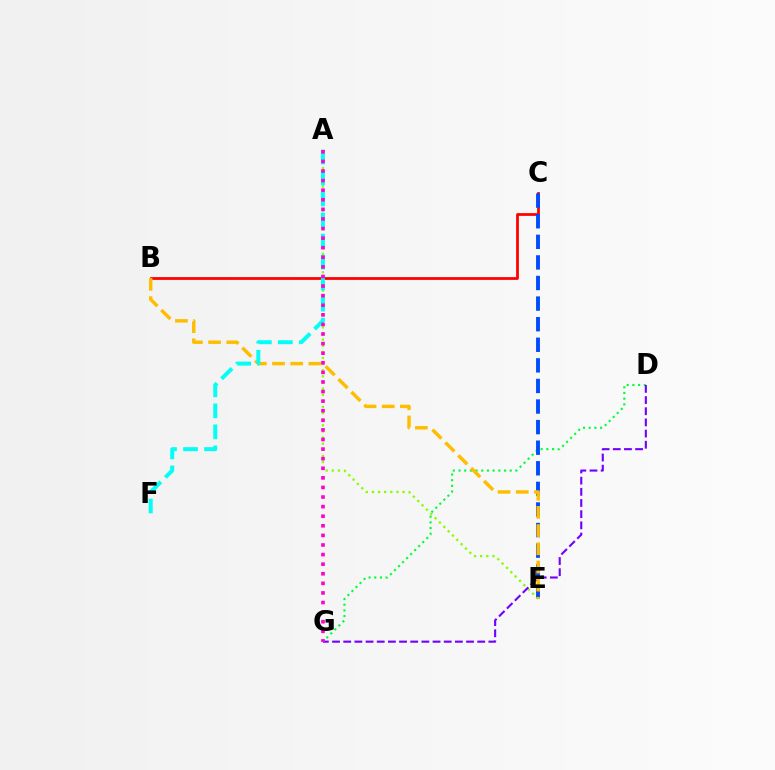{('D', 'G'): [{'color': '#00ff39', 'line_style': 'dotted', 'thickness': 1.54}, {'color': '#7200ff', 'line_style': 'dashed', 'thickness': 1.52}], ('B', 'C'): [{'color': '#ff0000', 'line_style': 'solid', 'thickness': 1.99}], ('C', 'E'): [{'color': '#004bff', 'line_style': 'dashed', 'thickness': 2.8}], ('A', 'E'): [{'color': '#84ff00', 'line_style': 'dotted', 'thickness': 1.66}], ('B', 'E'): [{'color': '#ffbd00', 'line_style': 'dashed', 'thickness': 2.47}], ('A', 'F'): [{'color': '#00fff6', 'line_style': 'dashed', 'thickness': 2.86}], ('A', 'G'): [{'color': '#ff00cf', 'line_style': 'dotted', 'thickness': 2.61}]}